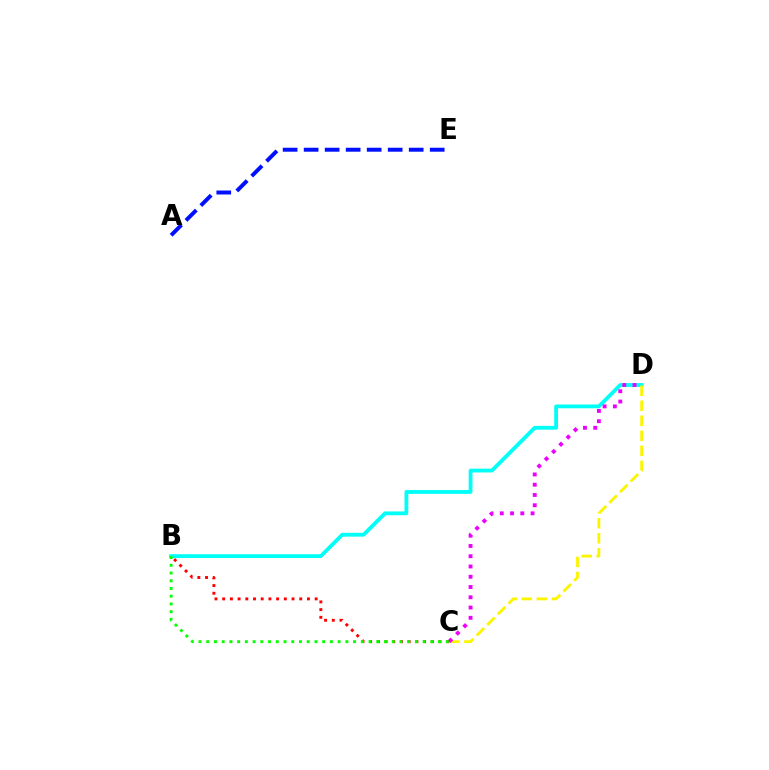{('B', 'D'): [{'color': '#00fff6', 'line_style': 'solid', 'thickness': 2.74}], ('C', 'D'): [{'color': '#fcf500', 'line_style': 'dashed', 'thickness': 2.04}, {'color': '#ee00ff', 'line_style': 'dotted', 'thickness': 2.79}], ('A', 'E'): [{'color': '#0010ff', 'line_style': 'dashed', 'thickness': 2.85}], ('B', 'C'): [{'color': '#ff0000', 'line_style': 'dotted', 'thickness': 2.09}, {'color': '#08ff00', 'line_style': 'dotted', 'thickness': 2.1}]}